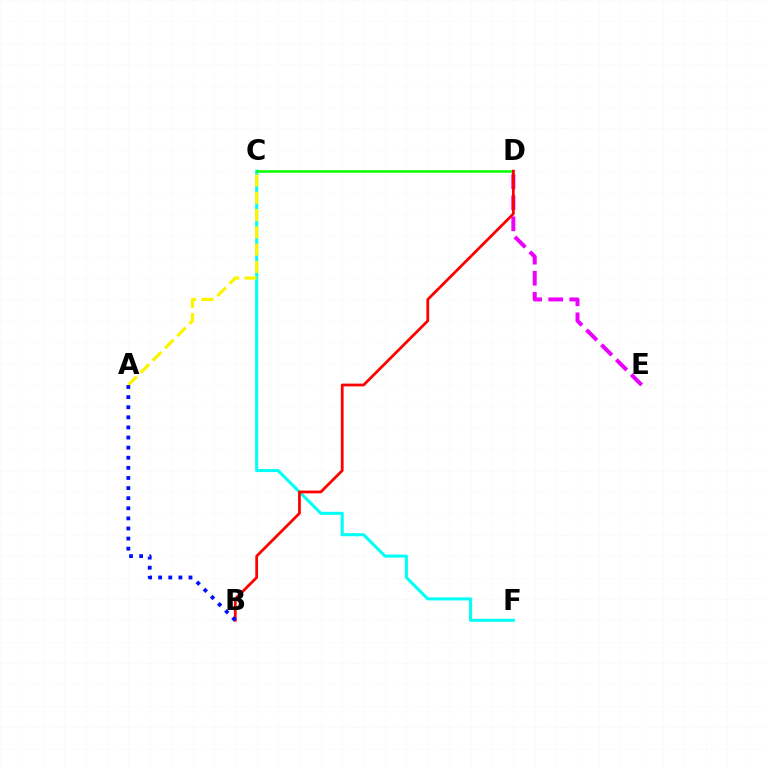{('C', 'F'): [{'color': '#00fff6', 'line_style': 'solid', 'thickness': 2.2}], ('D', 'E'): [{'color': '#ee00ff', 'line_style': 'dashed', 'thickness': 2.87}], ('A', 'C'): [{'color': '#fcf500', 'line_style': 'dashed', 'thickness': 2.35}], ('C', 'D'): [{'color': '#08ff00', 'line_style': 'solid', 'thickness': 1.8}], ('B', 'D'): [{'color': '#ff0000', 'line_style': 'solid', 'thickness': 1.99}], ('A', 'B'): [{'color': '#0010ff', 'line_style': 'dotted', 'thickness': 2.75}]}